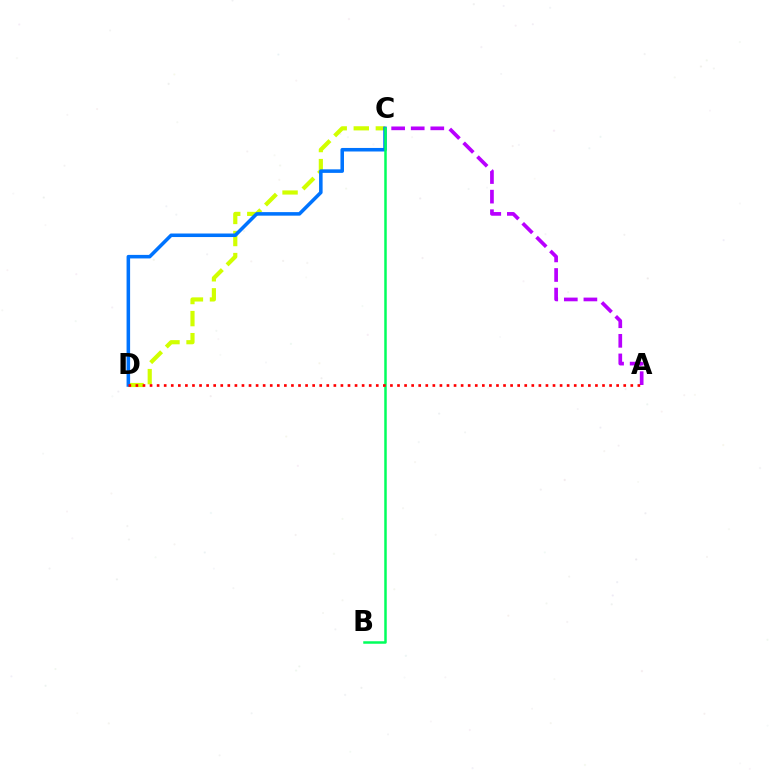{('C', 'D'): [{'color': '#d1ff00', 'line_style': 'dashed', 'thickness': 3.0}, {'color': '#0074ff', 'line_style': 'solid', 'thickness': 2.55}], ('A', 'C'): [{'color': '#b900ff', 'line_style': 'dashed', 'thickness': 2.66}], ('B', 'C'): [{'color': '#00ff5c', 'line_style': 'solid', 'thickness': 1.8}], ('A', 'D'): [{'color': '#ff0000', 'line_style': 'dotted', 'thickness': 1.92}]}